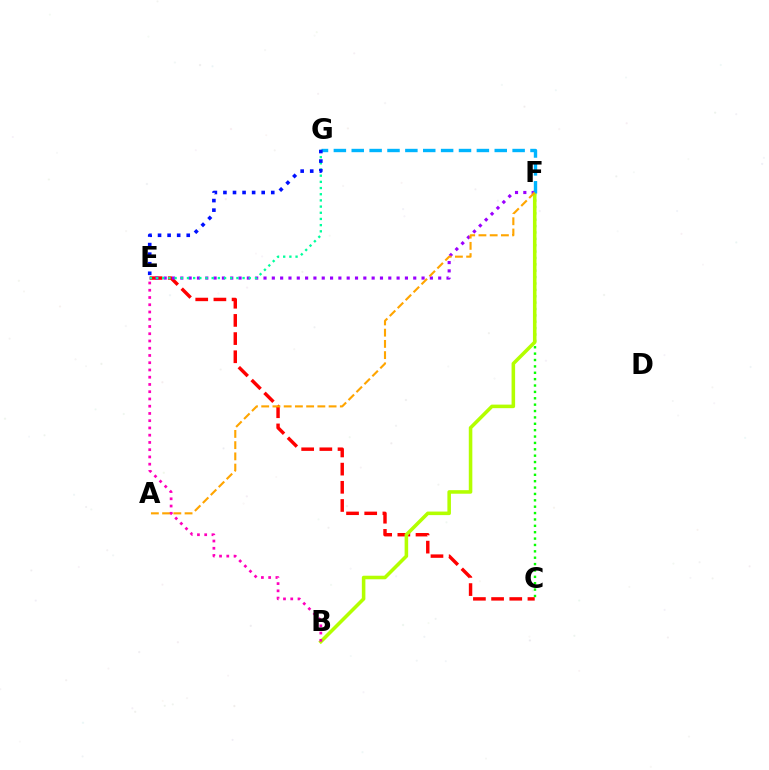{('C', 'E'): [{'color': '#ff0000', 'line_style': 'dashed', 'thickness': 2.47}], ('C', 'F'): [{'color': '#08ff00', 'line_style': 'dotted', 'thickness': 1.73}], ('B', 'F'): [{'color': '#b3ff00', 'line_style': 'solid', 'thickness': 2.56}], ('E', 'F'): [{'color': '#9b00ff', 'line_style': 'dotted', 'thickness': 2.26}], ('E', 'G'): [{'color': '#00ff9d', 'line_style': 'dotted', 'thickness': 1.68}, {'color': '#0010ff', 'line_style': 'dotted', 'thickness': 2.6}], ('F', 'G'): [{'color': '#00b5ff', 'line_style': 'dashed', 'thickness': 2.43}], ('A', 'F'): [{'color': '#ffa500', 'line_style': 'dashed', 'thickness': 1.53}], ('B', 'E'): [{'color': '#ff00bd', 'line_style': 'dotted', 'thickness': 1.97}]}